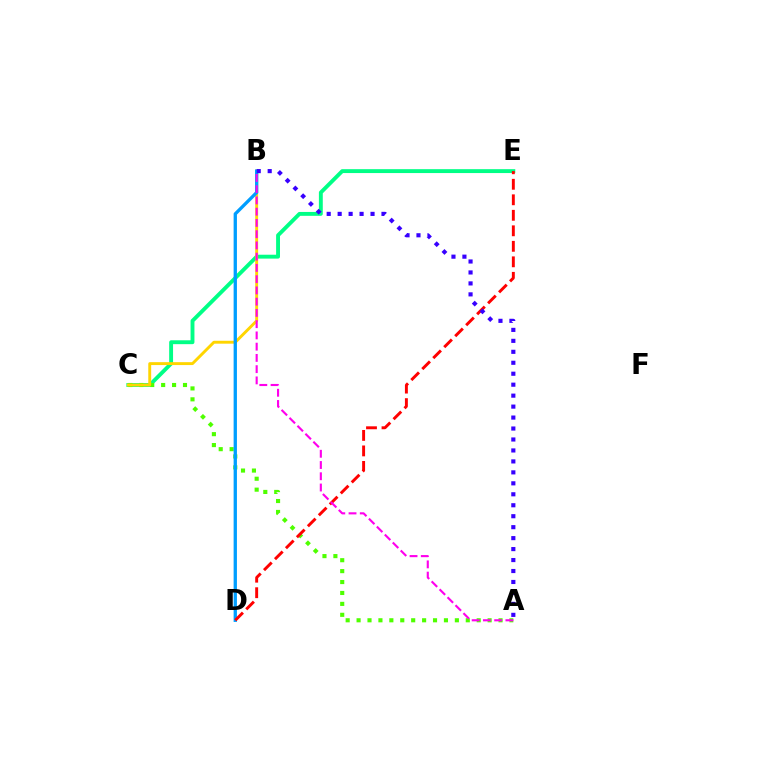{('C', 'E'): [{'color': '#00ff86', 'line_style': 'solid', 'thickness': 2.8}], ('A', 'C'): [{'color': '#4fff00', 'line_style': 'dotted', 'thickness': 2.97}], ('B', 'C'): [{'color': '#ffd500', 'line_style': 'solid', 'thickness': 2.09}], ('B', 'D'): [{'color': '#009eff', 'line_style': 'solid', 'thickness': 2.38}], ('D', 'E'): [{'color': '#ff0000', 'line_style': 'dashed', 'thickness': 2.11}], ('A', 'B'): [{'color': '#ff00ed', 'line_style': 'dashed', 'thickness': 1.53}, {'color': '#3700ff', 'line_style': 'dotted', 'thickness': 2.98}]}